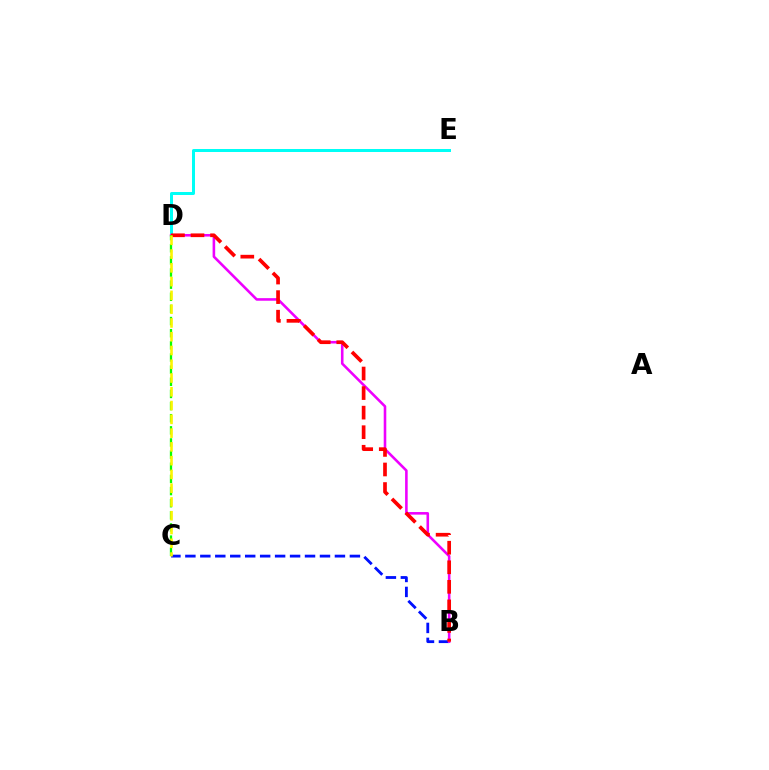{('B', 'C'): [{'color': '#0010ff', 'line_style': 'dashed', 'thickness': 2.03}], ('D', 'E'): [{'color': '#00fff6', 'line_style': 'solid', 'thickness': 2.15}], ('B', 'D'): [{'color': '#ee00ff', 'line_style': 'solid', 'thickness': 1.86}, {'color': '#ff0000', 'line_style': 'dashed', 'thickness': 2.66}], ('C', 'D'): [{'color': '#08ff00', 'line_style': 'dashed', 'thickness': 1.65}, {'color': '#fcf500', 'line_style': 'dashed', 'thickness': 1.87}]}